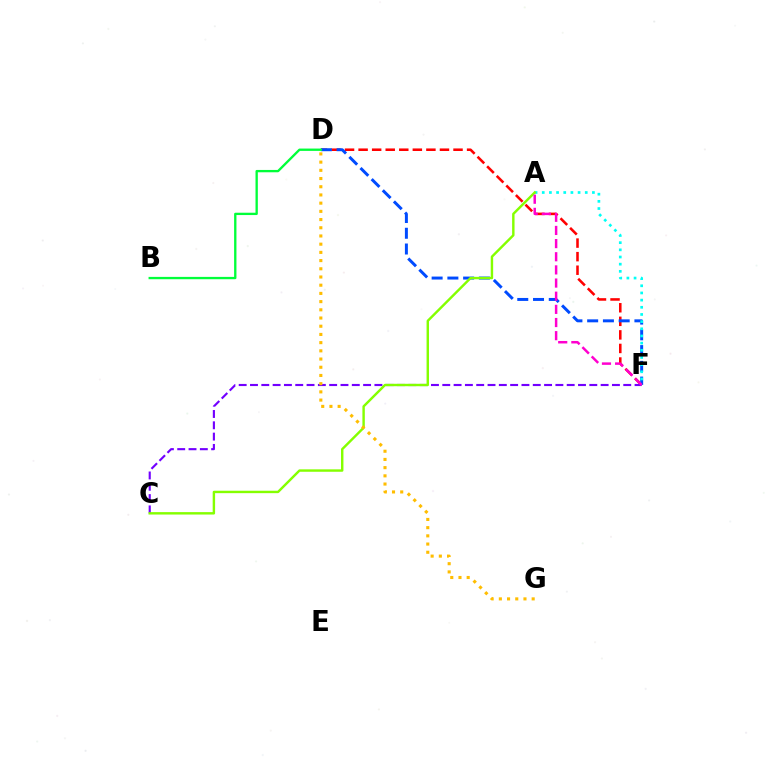{('D', 'F'): [{'color': '#ff0000', 'line_style': 'dashed', 'thickness': 1.84}, {'color': '#004bff', 'line_style': 'dashed', 'thickness': 2.14}], ('C', 'F'): [{'color': '#7200ff', 'line_style': 'dashed', 'thickness': 1.54}], ('A', 'F'): [{'color': '#00fff6', 'line_style': 'dotted', 'thickness': 1.95}, {'color': '#ff00cf', 'line_style': 'dashed', 'thickness': 1.79}], ('B', 'D'): [{'color': '#00ff39', 'line_style': 'solid', 'thickness': 1.68}], ('A', 'C'): [{'color': '#84ff00', 'line_style': 'solid', 'thickness': 1.74}], ('D', 'G'): [{'color': '#ffbd00', 'line_style': 'dotted', 'thickness': 2.23}]}